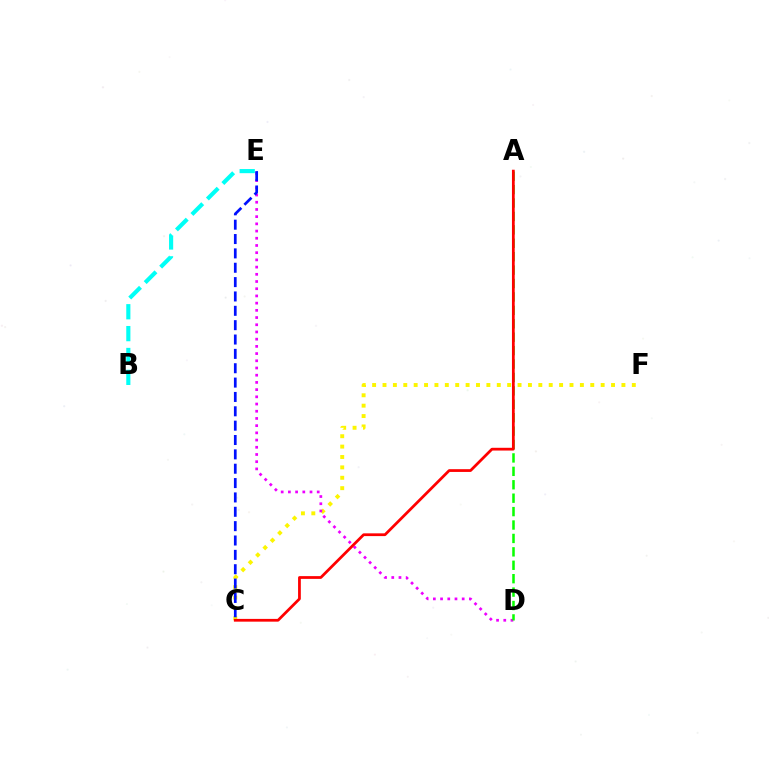{('C', 'F'): [{'color': '#fcf500', 'line_style': 'dotted', 'thickness': 2.82}], ('B', 'E'): [{'color': '#00fff6', 'line_style': 'dashed', 'thickness': 2.97}], ('D', 'E'): [{'color': '#ee00ff', 'line_style': 'dotted', 'thickness': 1.96}], ('A', 'D'): [{'color': '#08ff00', 'line_style': 'dashed', 'thickness': 1.82}], ('C', 'E'): [{'color': '#0010ff', 'line_style': 'dashed', 'thickness': 1.95}], ('A', 'C'): [{'color': '#ff0000', 'line_style': 'solid', 'thickness': 1.98}]}